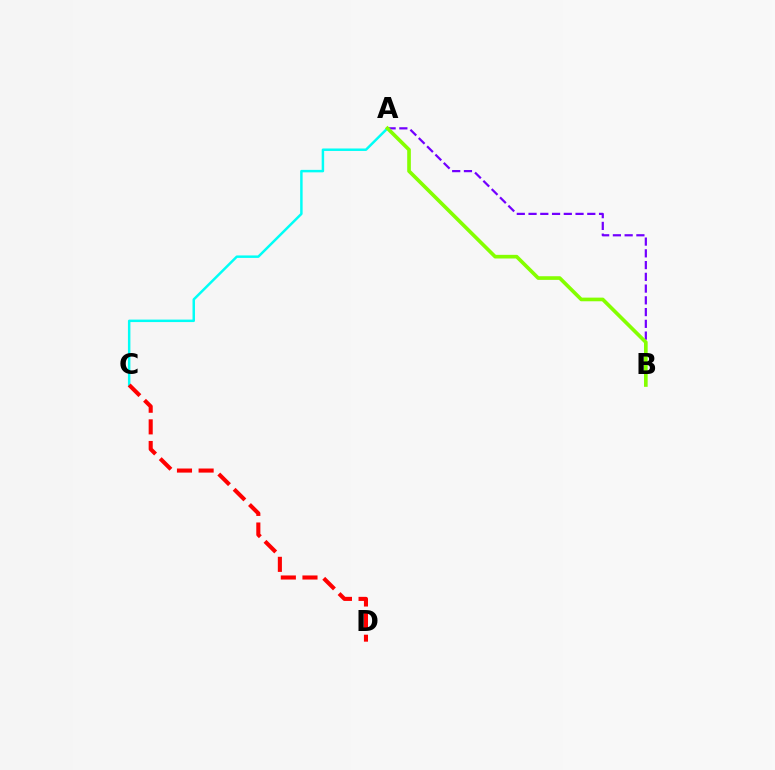{('A', 'B'): [{'color': '#7200ff', 'line_style': 'dashed', 'thickness': 1.6}, {'color': '#84ff00', 'line_style': 'solid', 'thickness': 2.63}], ('A', 'C'): [{'color': '#00fff6', 'line_style': 'solid', 'thickness': 1.78}], ('C', 'D'): [{'color': '#ff0000', 'line_style': 'dashed', 'thickness': 2.94}]}